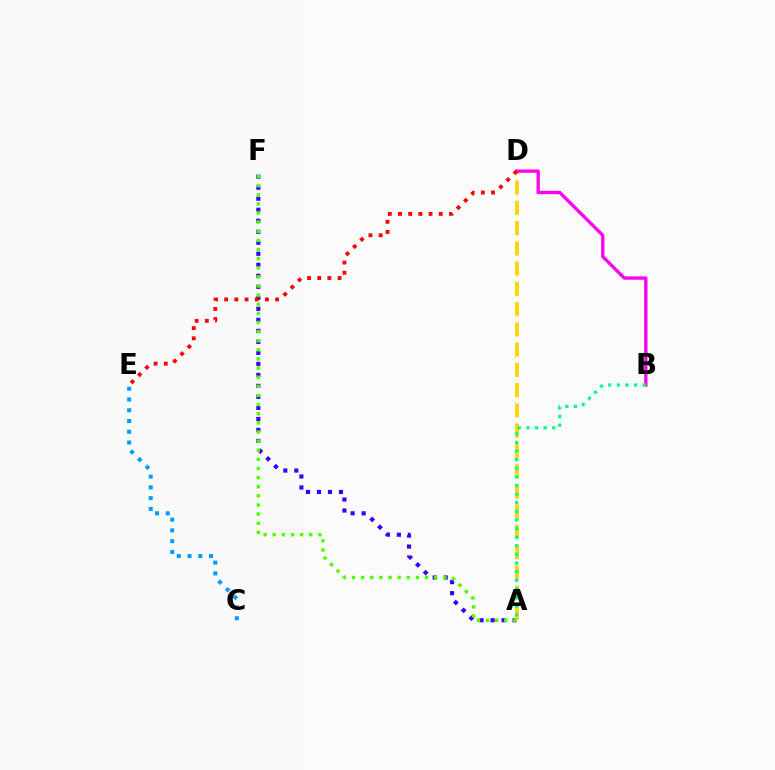{('A', 'F'): [{'color': '#3700ff', 'line_style': 'dotted', 'thickness': 2.99}, {'color': '#4fff00', 'line_style': 'dotted', 'thickness': 2.48}], ('A', 'D'): [{'color': '#ffd500', 'line_style': 'dashed', 'thickness': 2.75}], ('B', 'D'): [{'color': '#ff00ed', 'line_style': 'solid', 'thickness': 2.39}], ('A', 'B'): [{'color': '#00ff86', 'line_style': 'dotted', 'thickness': 2.34}], ('D', 'E'): [{'color': '#ff0000', 'line_style': 'dotted', 'thickness': 2.77}], ('C', 'E'): [{'color': '#009eff', 'line_style': 'dotted', 'thickness': 2.92}]}